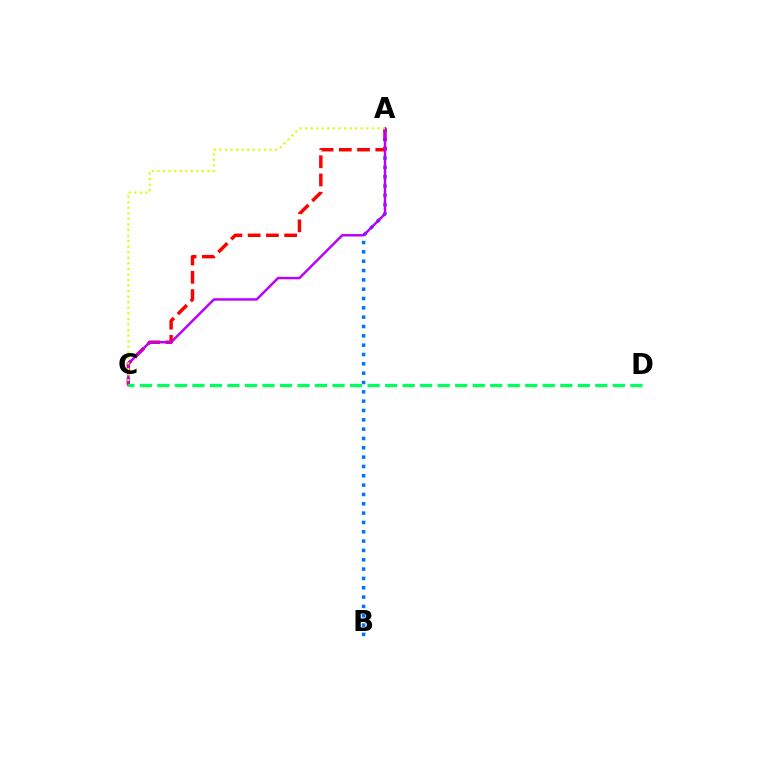{('A', 'B'): [{'color': '#0074ff', 'line_style': 'dotted', 'thickness': 2.54}], ('A', 'C'): [{'color': '#ff0000', 'line_style': 'dashed', 'thickness': 2.48}, {'color': '#b900ff', 'line_style': 'solid', 'thickness': 1.77}, {'color': '#d1ff00', 'line_style': 'dotted', 'thickness': 1.51}], ('C', 'D'): [{'color': '#00ff5c', 'line_style': 'dashed', 'thickness': 2.38}]}